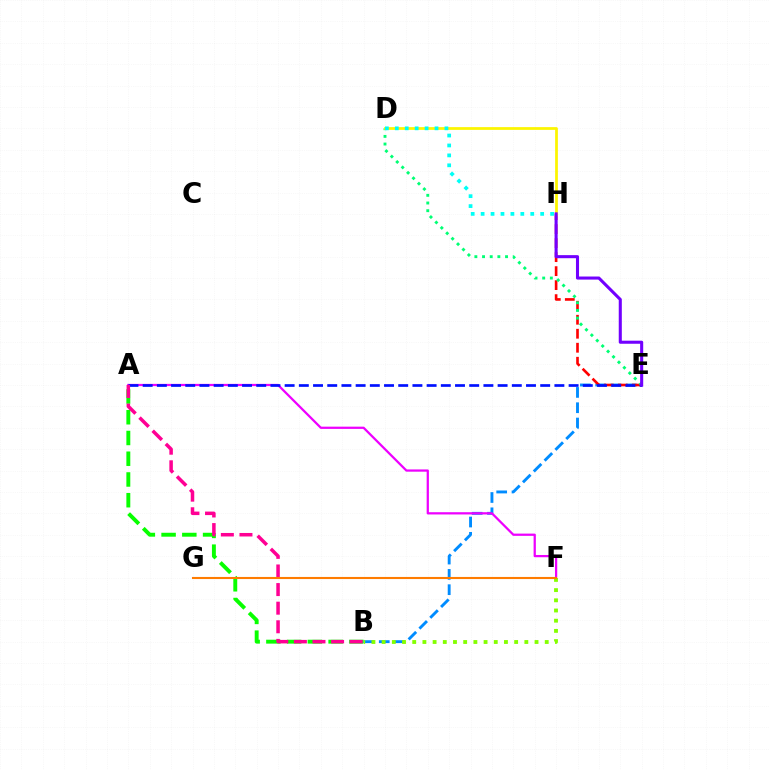{('B', 'E'): [{'color': '#008cff', 'line_style': 'dashed', 'thickness': 2.08}], ('A', 'B'): [{'color': '#08ff00', 'line_style': 'dashed', 'thickness': 2.82}, {'color': '#ff0094', 'line_style': 'dashed', 'thickness': 2.53}], ('E', 'H'): [{'color': '#ff0000', 'line_style': 'dashed', 'thickness': 1.9}, {'color': '#7200ff', 'line_style': 'solid', 'thickness': 2.21}], ('D', 'E'): [{'color': '#00ff74', 'line_style': 'dotted', 'thickness': 2.08}], ('A', 'F'): [{'color': '#ee00ff', 'line_style': 'solid', 'thickness': 1.62}], ('D', 'H'): [{'color': '#fcf500', 'line_style': 'solid', 'thickness': 1.98}, {'color': '#00fff6', 'line_style': 'dotted', 'thickness': 2.7}], ('A', 'E'): [{'color': '#0010ff', 'line_style': 'dashed', 'thickness': 1.93}], ('B', 'F'): [{'color': '#84ff00', 'line_style': 'dotted', 'thickness': 2.77}], ('F', 'G'): [{'color': '#ff7c00', 'line_style': 'solid', 'thickness': 1.51}]}